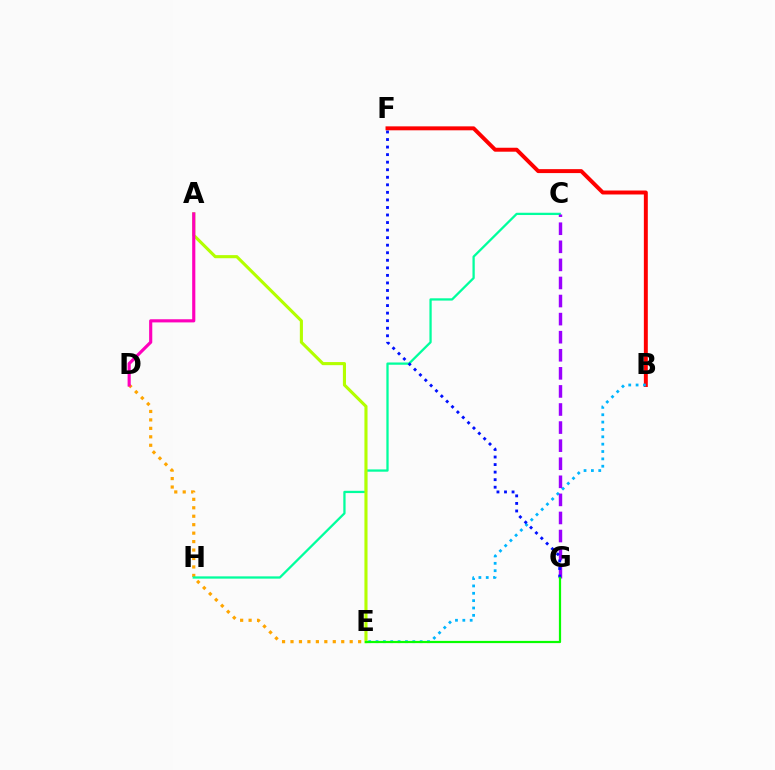{('D', 'E'): [{'color': '#ffa500', 'line_style': 'dotted', 'thickness': 2.3}], ('C', 'H'): [{'color': '#00ff9d', 'line_style': 'solid', 'thickness': 1.64}], ('B', 'F'): [{'color': '#ff0000', 'line_style': 'solid', 'thickness': 2.84}], ('A', 'E'): [{'color': '#b3ff00', 'line_style': 'solid', 'thickness': 2.23}], ('B', 'E'): [{'color': '#00b5ff', 'line_style': 'dotted', 'thickness': 2.0}], ('A', 'D'): [{'color': '#ff00bd', 'line_style': 'solid', 'thickness': 2.27}], ('C', 'G'): [{'color': '#9b00ff', 'line_style': 'dashed', 'thickness': 2.46}], ('F', 'G'): [{'color': '#0010ff', 'line_style': 'dotted', 'thickness': 2.05}], ('E', 'G'): [{'color': '#08ff00', 'line_style': 'solid', 'thickness': 1.6}]}